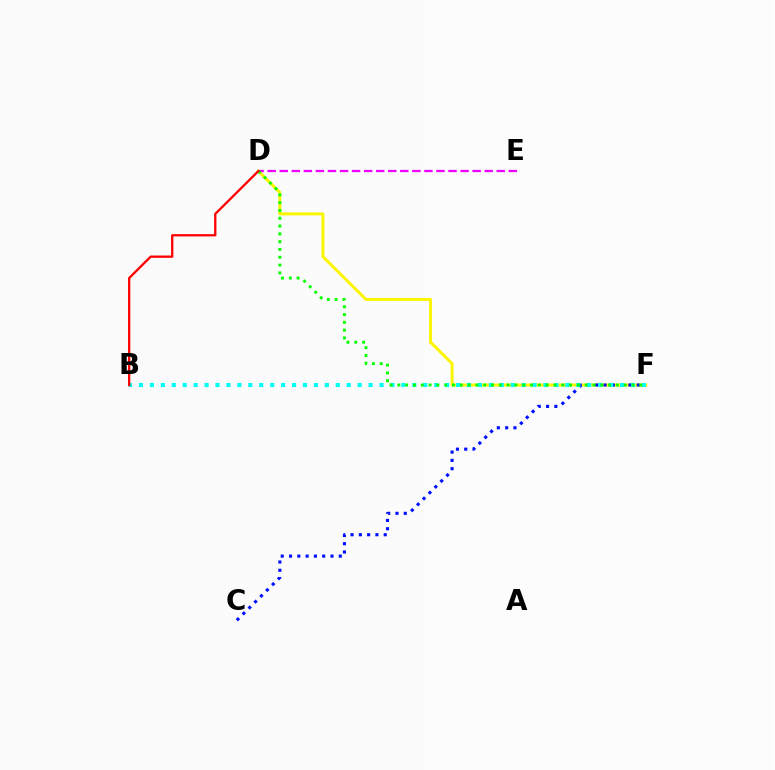{('D', 'F'): [{'color': '#fcf500', 'line_style': 'solid', 'thickness': 2.14}, {'color': '#08ff00', 'line_style': 'dotted', 'thickness': 2.12}], ('C', 'F'): [{'color': '#0010ff', 'line_style': 'dotted', 'thickness': 2.25}], ('B', 'F'): [{'color': '#00fff6', 'line_style': 'dotted', 'thickness': 2.97}], ('D', 'E'): [{'color': '#ee00ff', 'line_style': 'dashed', 'thickness': 1.64}], ('B', 'D'): [{'color': '#ff0000', 'line_style': 'solid', 'thickness': 1.66}]}